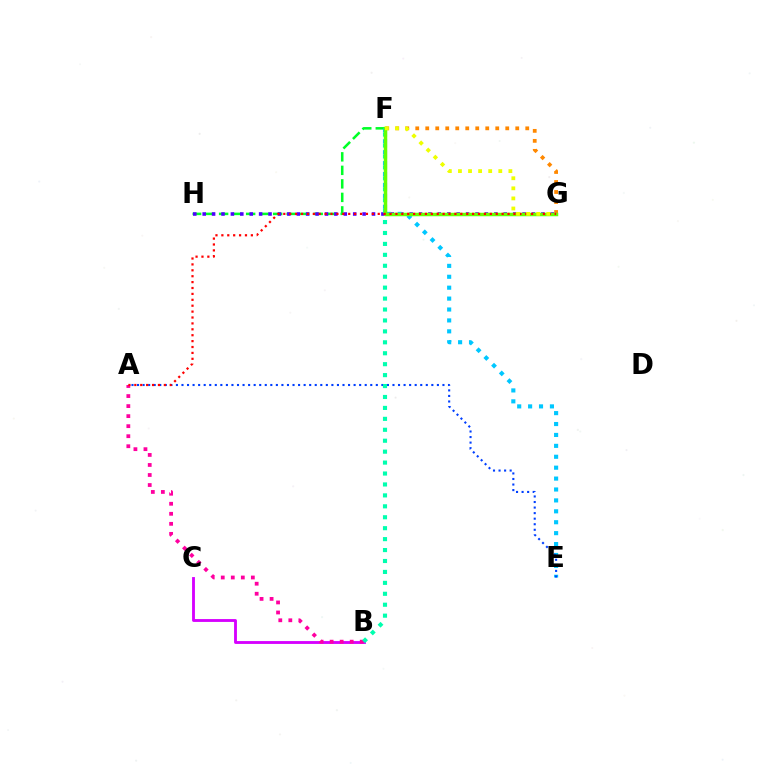{('F', 'H'): [{'color': '#00ff27', 'line_style': 'dashed', 'thickness': 1.84}], ('F', 'G'): [{'color': '#ff8800', 'line_style': 'dotted', 'thickness': 2.72}, {'color': '#66ff00', 'line_style': 'solid', 'thickness': 2.52}, {'color': '#eeff00', 'line_style': 'dotted', 'thickness': 2.74}], ('G', 'H'): [{'color': '#4f00ff', 'line_style': 'dotted', 'thickness': 2.56}], ('E', 'F'): [{'color': '#00c7ff', 'line_style': 'dotted', 'thickness': 2.96}], ('A', 'E'): [{'color': '#003fff', 'line_style': 'dotted', 'thickness': 1.51}], ('B', 'C'): [{'color': '#d600ff', 'line_style': 'solid', 'thickness': 2.06}], ('A', 'B'): [{'color': '#ff00a0', 'line_style': 'dotted', 'thickness': 2.73}], ('B', 'F'): [{'color': '#00ffaf', 'line_style': 'dotted', 'thickness': 2.97}], ('A', 'G'): [{'color': '#ff0000', 'line_style': 'dotted', 'thickness': 1.6}]}